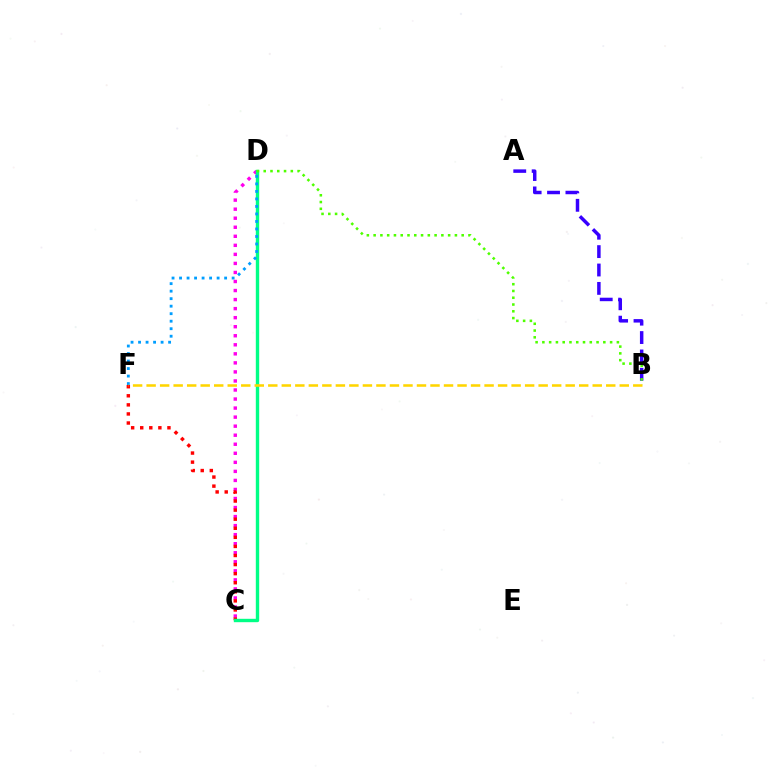{('C', 'D'): [{'color': '#ff00ed', 'line_style': 'dotted', 'thickness': 2.46}, {'color': '#00ff86', 'line_style': 'solid', 'thickness': 2.44}], ('A', 'B'): [{'color': '#3700ff', 'line_style': 'dashed', 'thickness': 2.5}], ('C', 'F'): [{'color': '#ff0000', 'line_style': 'dotted', 'thickness': 2.47}], ('D', 'F'): [{'color': '#009eff', 'line_style': 'dotted', 'thickness': 2.04}], ('B', 'D'): [{'color': '#4fff00', 'line_style': 'dotted', 'thickness': 1.84}], ('B', 'F'): [{'color': '#ffd500', 'line_style': 'dashed', 'thickness': 1.84}]}